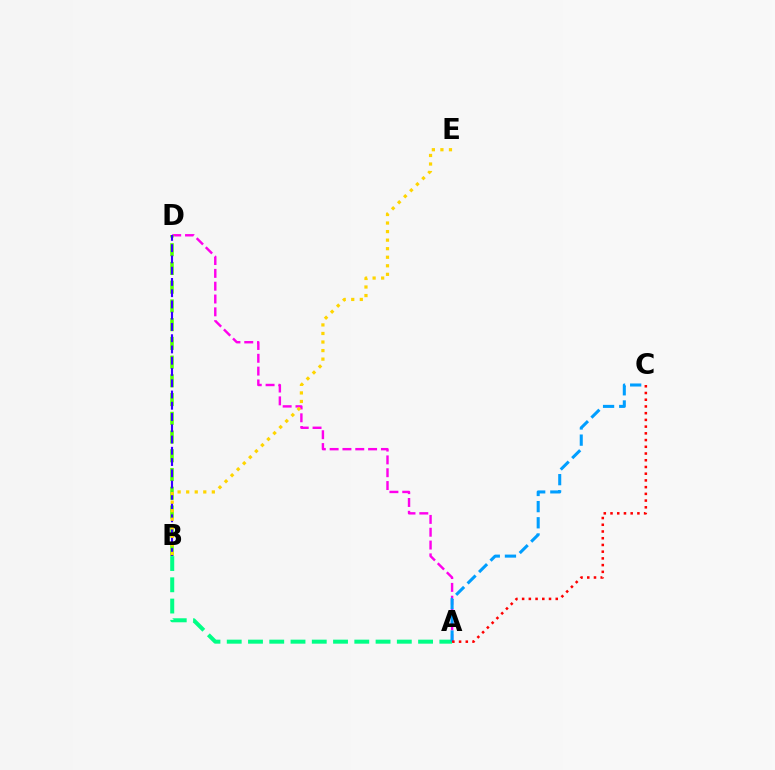{('A', 'D'): [{'color': '#ff00ed', 'line_style': 'dashed', 'thickness': 1.74}], ('A', 'B'): [{'color': '#00ff86', 'line_style': 'dashed', 'thickness': 2.89}], ('B', 'D'): [{'color': '#4fff00', 'line_style': 'dashed', 'thickness': 2.55}, {'color': '#3700ff', 'line_style': 'dashed', 'thickness': 1.53}], ('A', 'C'): [{'color': '#009eff', 'line_style': 'dashed', 'thickness': 2.2}, {'color': '#ff0000', 'line_style': 'dotted', 'thickness': 1.83}], ('B', 'E'): [{'color': '#ffd500', 'line_style': 'dotted', 'thickness': 2.32}]}